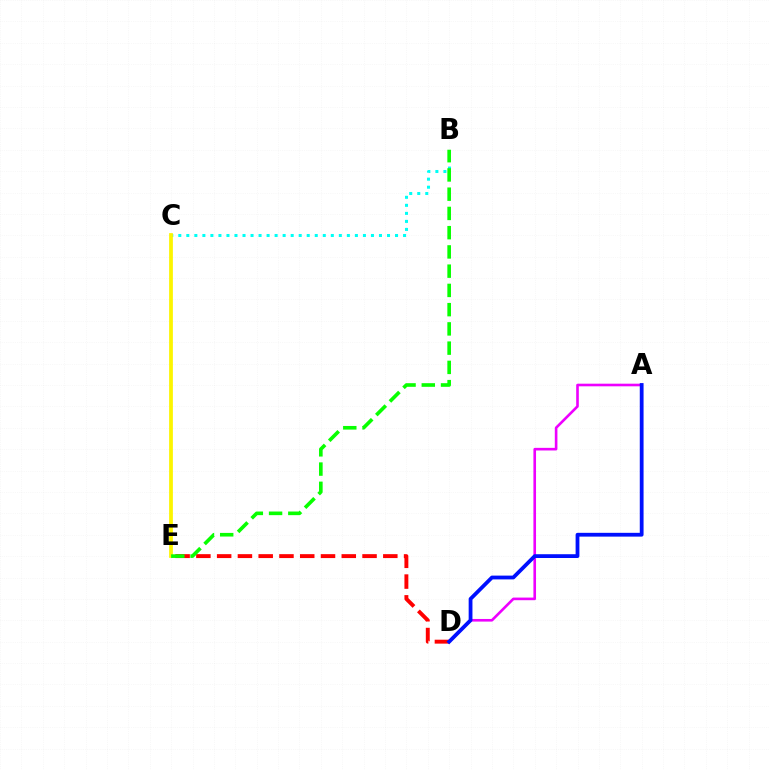{('B', 'C'): [{'color': '#00fff6', 'line_style': 'dotted', 'thickness': 2.18}], ('D', 'E'): [{'color': '#ff0000', 'line_style': 'dashed', 'thickness': 2.82}], ('C', 'E'): [{'color': '#fcf500', 'line_style': 'solid', 'thickness': 2.71}], ('B', 'E'): [{'color': '#08ff00', 'line_style': 'dashed', 'thickness': 2.61}], ('A', 'D'): [{'color': '#ee00ff', 'line_style': 'solid', 'thickness': 1.89}, {'color': '#0010ff', 'line_style': 'solid', 'thickness': 2.73}]}